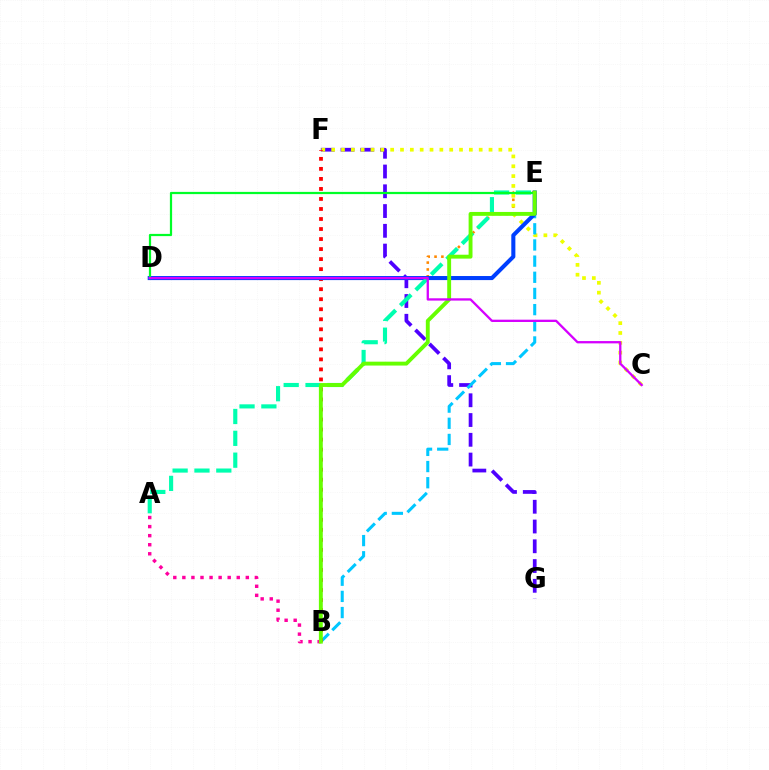{('D', 'E'): [{'color': '#ff8800', 'line_style': 'dotted', 'thickness': 1.86}, {'color': '#003fff', 'line_style': 'solid', 'thickness': 2.93}, {'color': '#00ff27', 'line_style': 'solid', 'thickness': 1.6}], ('A', 'B'): [{'color': '#ff00a0', 'line_style': 'dotted', 'thickness': 2.46}], ('F', 'G'): [{'color': '#4f00ff', 'line_style': 'dashed', 'thickness': 2.69}], ('C', 'F'): [{'color': '#eeff00', 'line_style': 'dotted', 'thickness': 2.67}], ('B', 'E'): [{'color': '#00c7ff', 'line_style': 'dashed', 'thickness': 2.2}, {'color': '#66ff00', 'line_style': 'solid', 'thickness': 2.8}], ('B', 'F'): [{'color': '#ff0000', 'line_style': 'dotted', 'thickness': 2.72}], ('A', 'E'): [{'color': '#00ffaf', 'line_style': 'dashed', 'thickness': 2.97}], ('C', 'D'): [{'color': '#d600ff', 'line_style': 'solid', 'thickness': 1.66}]}